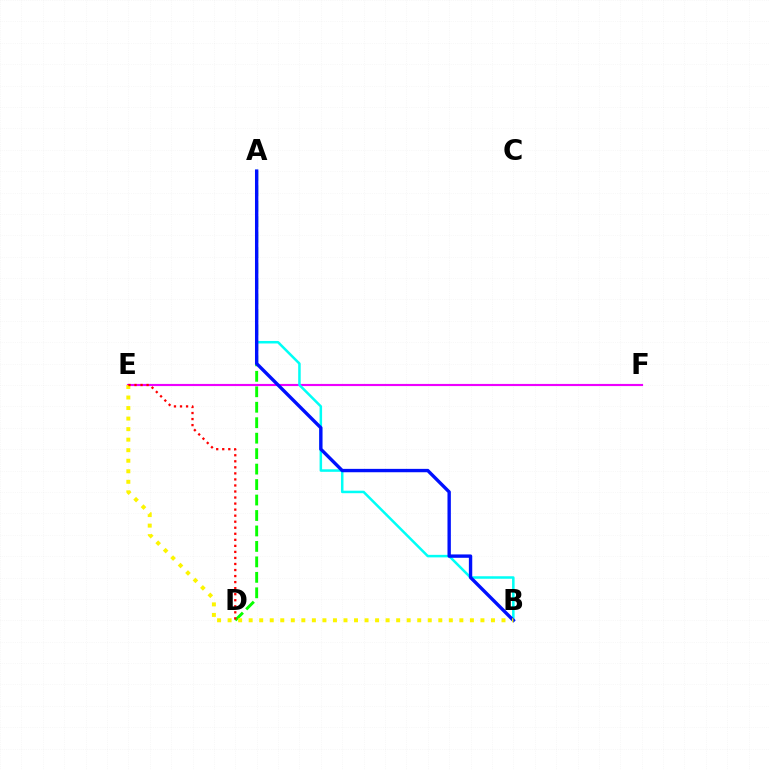{('A', 'D'): [{'color': '#08ff00', 'line_style': 'dashed', 'thickness': 2.1}], ('E', 'F'): [{'color': '#ee00ff', 'line_style': 'solid', 'thickness': 1.54}], ('A', 'B'): [{'color': '#00fff6', 'line_style': 'solid', 'thickness': 1.81}, {'color': '#0010ff', 'line_style': 'solid', 'thickness': 2.43}], ('B', 'E'): [{'color': '#fcf500', 'line_style': 'dotted', 'thickness': 2.86}], ('D', 'E'): [{'color': '#ff0000', 'line_style': 'dotted', 'thickness': 1.64}]}